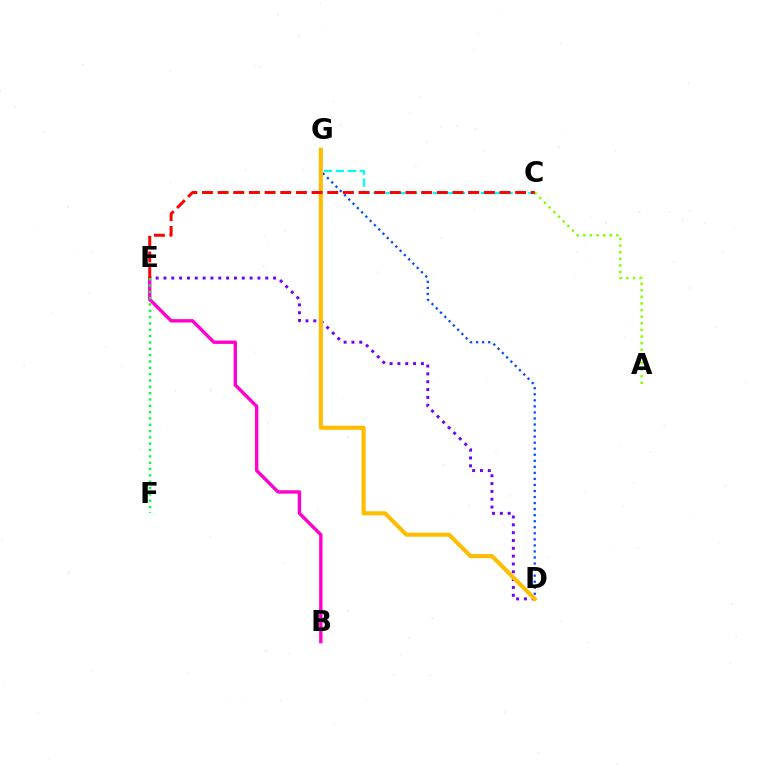{('C', 'G'): [{'color': '#00fff6', 'line_style': 'dashed', 'thickness': 1.62}], ('D', 'G'): [{'color': '#004bff', 'line_style': 'dotted', 'thickness': 1.64}, {'color': '#ffbd00', 'line_style': 'solid', 'thickness': 2.95}], ('B', 'E'): [{'color': '#ff00cf', 'line_style': 'solid', 'thickness': 2.43}], ('D', 'E'): [{'color': '#7200ff', 'line_style': 'dotted', 'thickness': 2.13}], ('E', 'F'): [{'color': '#00ff39', 'line_style': 'dotted', 'thickness': 1.72}], ('A', 'C'): [{'color': '#84ff00', 'line_style': 'dotted', 'thickness': 1.8}], ('C', 'E'): [{'color': '#ff0000', 'line_style': 'dashed', 'thickness': 2.13}]}